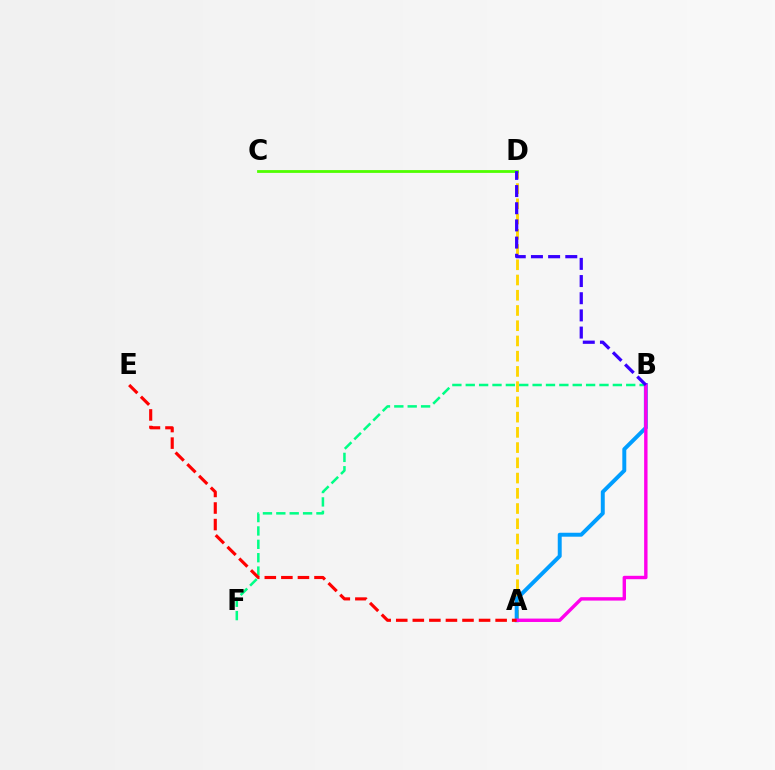{('A', 'D'): [{'color': '#ffd500', 'line_style': 'dashed', 'thickness': 2.07}], ('C', 'D'): [{'color': '#4fff00', 'line_style': 'solid', 'thickness': 2.01}], ('B', 'F'): [{'color': '#00ff86', 'line_style': 'dashed', 'thickness': 1.82}], ('A', 'B'): [{'color': '#009eff', 'line_style': 'solid', 'thickness': 2.84}, {'color': '#ff00ed', 'line_style': 'solid', 'thickness': 2.45}], ('A', 'E'): [{'color': '#ff0000', 'line_style': 'dashed', 'thickness': 2.25}], ('B', 'D'): [{'color': '#3700ff', 'line_style': 'dashed', 'thickness': 2.33}]}